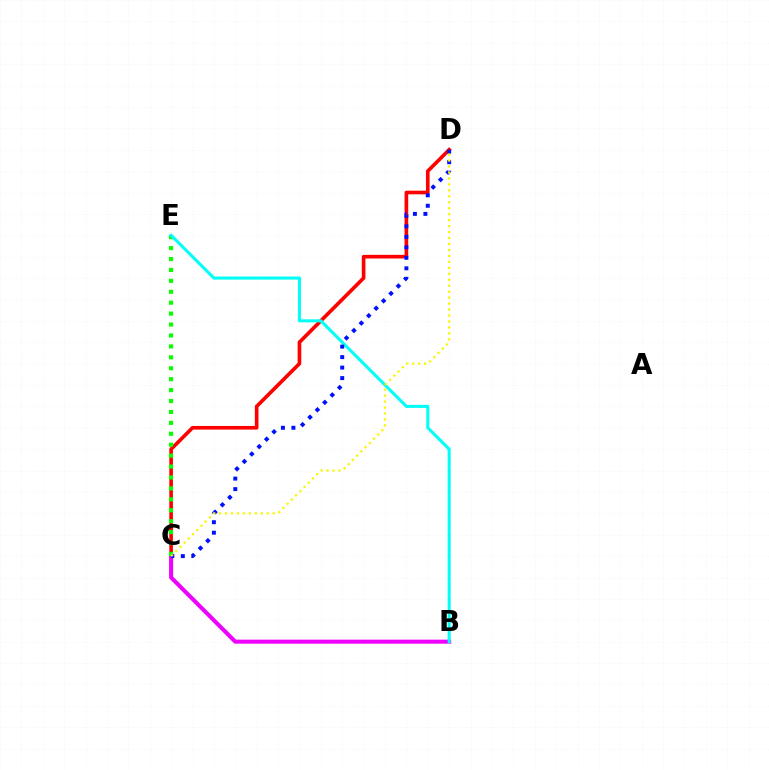{('C', 'D'): [{'color': '#ff0000', 'line_style': 'solid', 'thickness': 2.62}, {'color': '#0010ff', 'line_style': 'dotted', 'thickness': 2.85}, {'color': '#fcf500', 'line_style': 'dotted', 'thickness': 1.62}], ('B', 'C'): [{'color': '#ee00ff', 'line_style': 'solid', 'thickness': 2.92}], ('C', 'E'): [{'color': '#08ff00', 'line_style': 'dotted', 'thickness': 2.97}], ('B', 'E'): [{'color': '#00fff6', 'line_style': 'solid', 'thickness': 2.2}]}